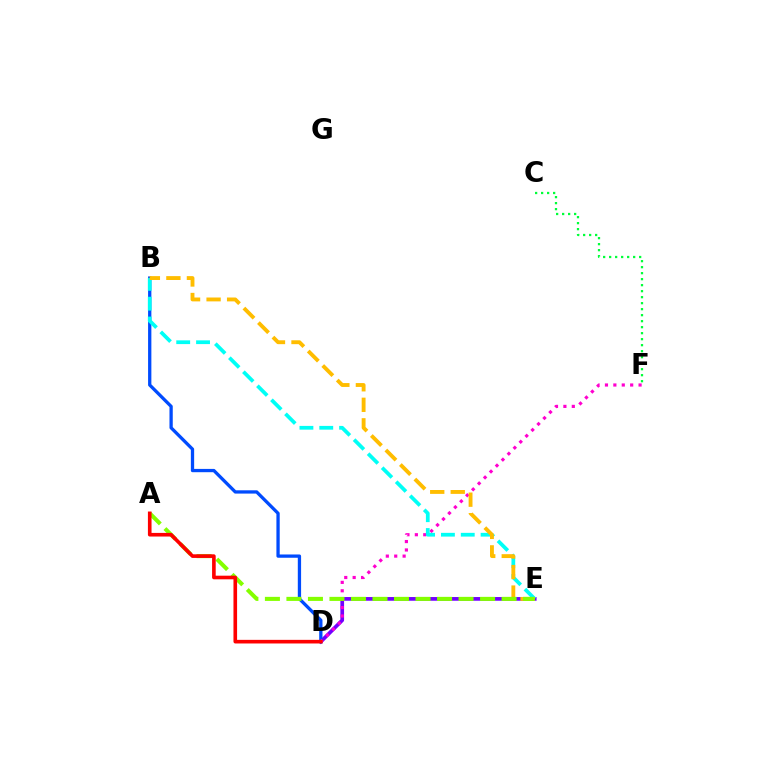{('D', 'E'): [{'color': '#7200ff', 'line_style': 'solid', 'thickness': 2.67}], ('B', 'D'): [{'color': '#004bff', 'line_style': 'solid', 'thickness': 2.37}], ('D', 'F'): [{'color': '#ff00cf', 'line_style': 'dotted', 'thickness': 2.28}], ('B', 'E'): [{'color': '#00fff6', 'line_style': 'dashed', 'thickness': 2.69}, {'color': '#ffbd00', 'line_style': 'dashed', 'thickness': 2.79}], ('A', 'E'): [{'color': '#84ff00', 'line_style': 'dashed', 'thickness': 2.92}], ('A', 'D'): [{'color': '#ff0000', 'line_style': 'solid', 'thickness': 2.61}], ('C', 'F'): [{'color': '#00ff39', 'line_style': 'dotted', 'thickness': 1.63}]}